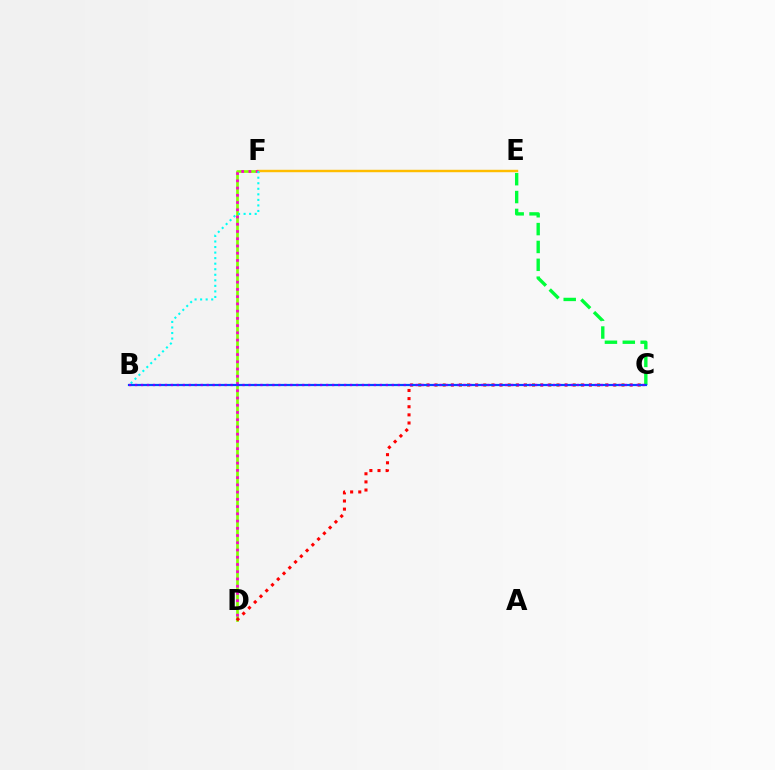{('D', 'F'): [{'color': '#84ff00', 'line_style': 'solid', 'thickness': 1.95}, {'color': '#ff00cf', 'line_style': 'dotted', 'thickness': 1.97}], ('C', 'E'): [{'color': '#00ff39', 'line_style': 'dashed', 'thickness': 2.43}], ('E', 'F'): [{'color': '#ffbd00', 'line_style': 'solid', 'thickness': 1.75}], ('B', 'F'): [{'color': '#00fff6', 'line_style': 'dotted', 'thickness': 1.51}], ('C', 'D'): [{'color': '#ff0000', 'line_style': 'dotted', 'thickness': 2.21}], ('B', 'C'): [{'color': '#004bff', 'line_style': 'solid', 'thickness': 1.59}, {'color': '#7200ff', 'line_style': 'dotted', 'thickness': 1.62}]}